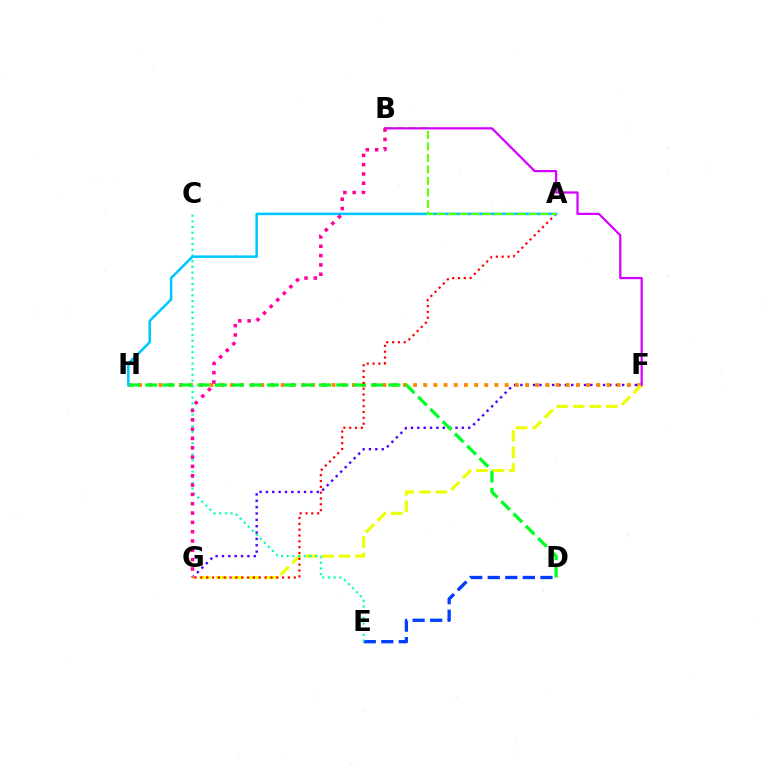{('F', 'G'): [{'color': '#4f00ff', 'line_style': 'dotted', 'thickness': 1.73}, {'color': '#eeff00', 'line_style': 'dashed', 'thickness': 2.24}], ('F', 'H'): [{'color': '#ff8800', 'line_style': 'dotted', 'thickness': 2.77}], ('D', 'H'): [{'color': '#00ff27', 'line_style': 'dashed', 'thickness': 2.36}], ('D', 'E'): [{'color': '#003fff', 'line_style': 'dashed', 'thickness': 2.39}], ('A', 'G'): [{'color': '#ff0000', 'line_style': 'dotted', 'thickness': 1.59}], ('C', 'E'): [{'color': '#00ffaf', 'line_style': 'dotted', 'thickness': 1.54}], ('A', 'H'): [{'color': '#00c7ff', 'line_style': 'solid', 'thickness': 1.83}], ('A', 'B'): [{'color': '#66ff00', 'line_style': 'dashed', 'thickness': 1.56}], ('B', 'F'): [{'color': '#d600ff', 'line_style': 'solid', 'thickness': 1.6}], ('B', 'G'): [{'color': '#ff00a0', 'line_style': 'dotted', 'thickness': 2.53}]}